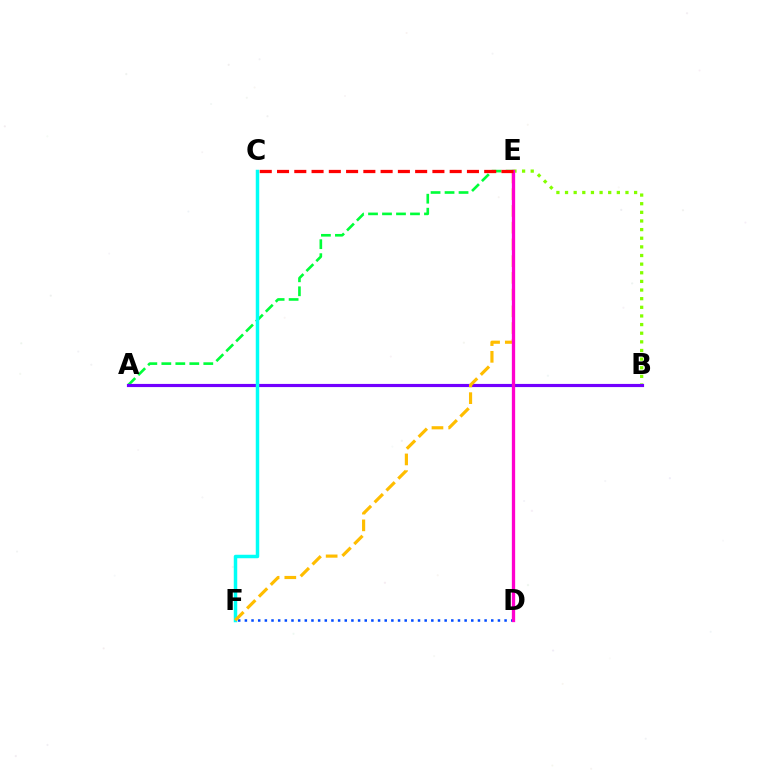{('D', 'F'): [{'color': '#004bff', 'line_style': 'dotted', 'thickness': 1.81}], ('A', 'E'): [{'color': '#00ff39', 'line_style': 'dashed', 'thickness': 1.9}], ('B', 'E'): [{'color': '#84ff00', 'line_style': 'dotted', 'thickness': 2.35}], ('A', 'B'): [{'color': '#7200ff', 'line_style': 'solid', 'thickness': 2.27}], ('C', 'F'): [{'color': '#00fff6', 'line_style': 'solid', 'thickness': 2.5}], ('E', 'F'): [{'color': '#ffbd00', 'line_style': 'dashed', 'thickness': 2.27}], ('D', 'E'): [{'color': '#ff00cf', 'line_style': 'solid', 'thickness': 2.38}], ('C', 'E'): [{'color': '#ff0000', 'line_style': 'dashed', 'thickness': 2.35}]}